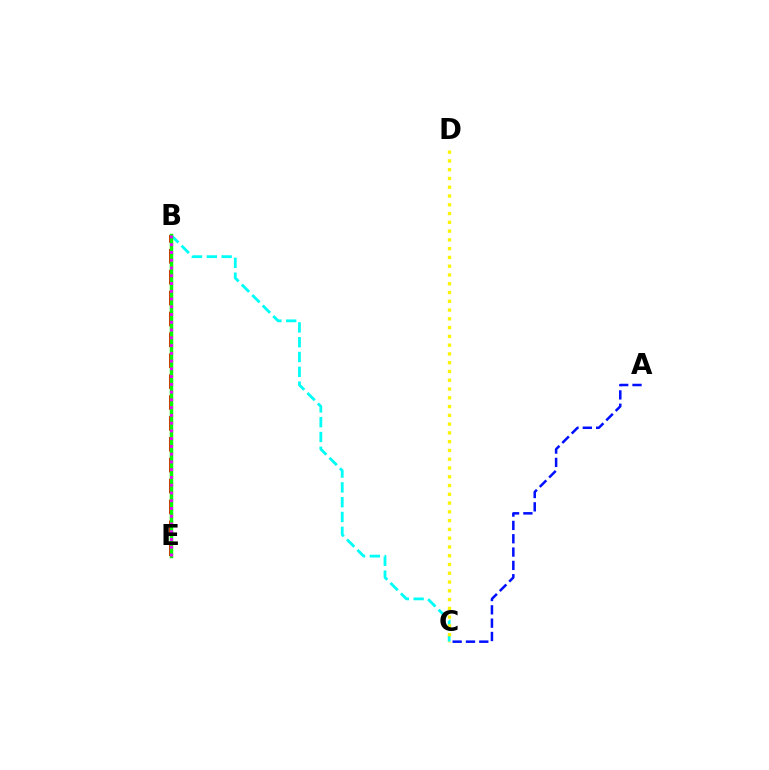{('B', 'E'): [{'color': '#ff0000', 'line_style': 'dashed', 'thickness': 2.84}, {'color': '#08ff00', 'line_style': 'solid', 'thickness': 2.51}, {'color': '#ee00ff', 'line_style': 'dotted', 'thickness': 2.11}], ('A', 'C'): [{'color': '#0010ff', 'line_style': 'dashed', 'thickness': 1.81}], ('B', 'C'): [{'color': '#00fff6', 'line_style': 'dashed', 'thickness': 2.01}], ('C', 'D'): [{'color': '#fcf500', 'line_style': 'dotted', 'thickness': 2.38}]}